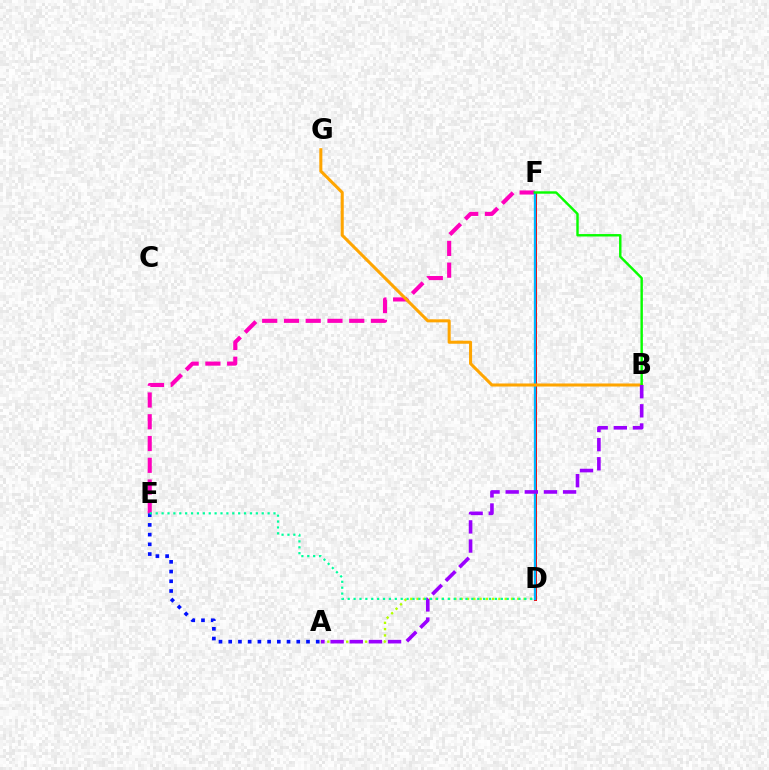{('D', 'F'): [{'color': '#ff0000', 'line_style': 'solid', 'thickness': 2.17}, {'color': '#00b5ff', 'line_style': 'solid', 'thickness': 1.67}], ('E', 'F'): [{'color': '#ff00bd', 'line_style': 'dashed', 'thickness': 2.96}], ('A', 'D'): [{'color': '#b3ff00', 'line_style': 'dotted', 'thickness': 1.71}], ('B', 'G'): [{'color': '#ffa500', 'line_style': 'solid', 'thickness': 2.19}], ('B', 'F'): [{'color': '#08ff00', 'line_style': 'solid', 'thickness': 1.74}], ('A', 'B'): [{'color': '#9b00ff', 'line_style': 'dashed', 'thickness': 2.6}], ('A', 'E'): [{'color': '#0010ff', 'line_style': 'dotted', 'thickness': 2.64}], ('D', 'E'): [{'color': '#00ff9d', 'line_style': 'dotted', 'thickness': 1.6}]}